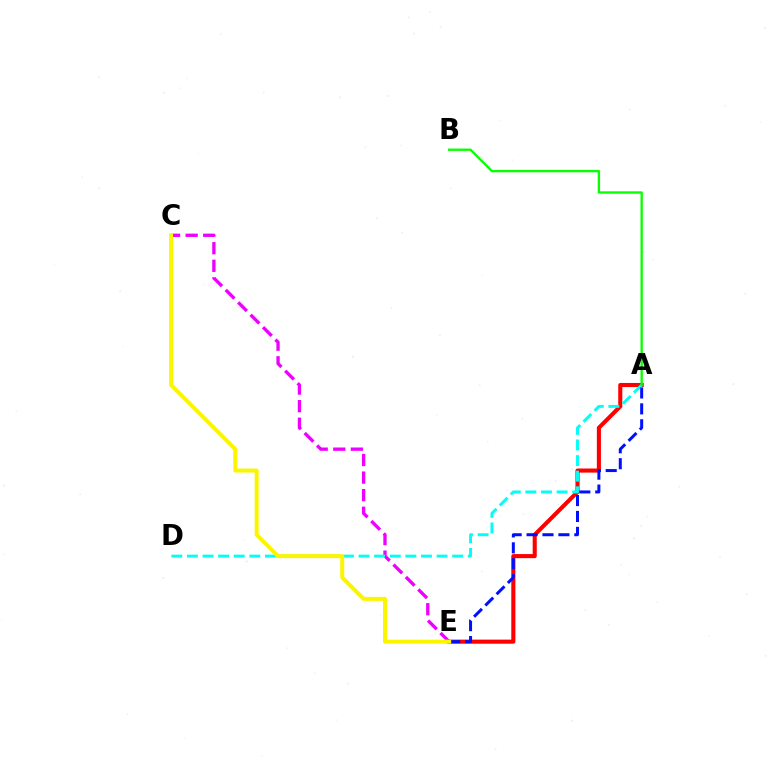{('A', 'E'): [{'color': '#ff0000', 'line_style': 'solid', 'thickness': 2.94}, {'color': '#0010ff', 'line_style': 'dashed', 'thickness': 2.16}], ('C', 'E'): [{'color': '#ee00ff', 'line_style': 'dashed', 'thickness': 2.39}, {'color': '#fcf500', 'line_style': 'solid', 'thickness': 2.87}], ('A', 'D'): [{'color': '#00fff6', 'line_style': 'dashed', 'thickness': 2.12}], ('A', 'B'): [{'color': '#08ff00', 'line_style': 'solid', 'thickness': 1.68}]}